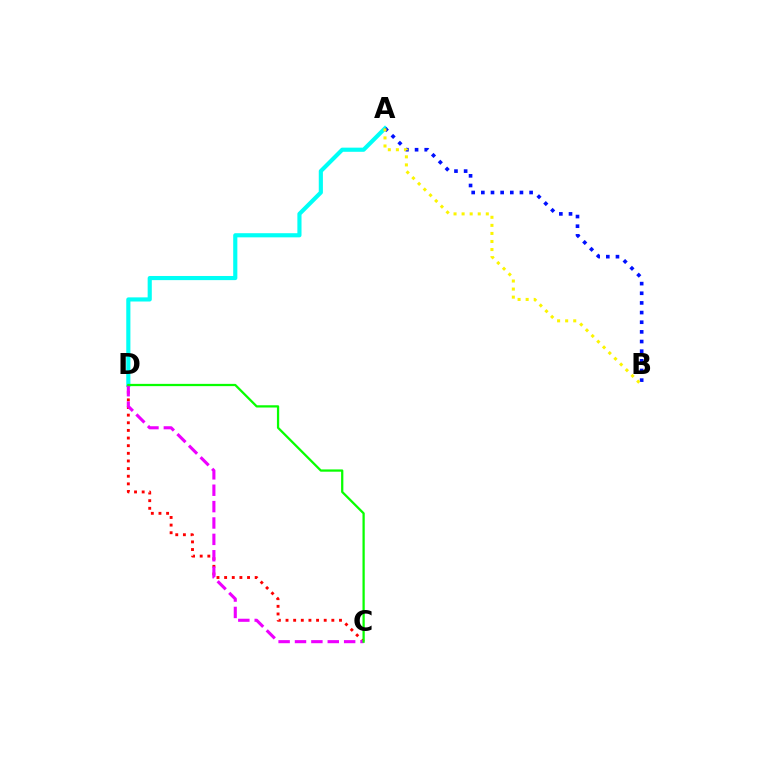{('A', 'D'): [{'color': '#00fff6', 'line_style': 'solid', 'thickness': 2.98}], ('C', 'D'): [{'color': '#ff0000', 'line_style': 'dotted', 'thickness': 2.07}, {'color': '#ee00ff', 'line_style': 'dashed', 'thickness': 2.23}, {'color': '#08ff00', 'line_style': 'solid', 'thickness': 1.63}], ('A', 'B'): [{'color': '#0010ff', 'line_style': 'dotted', 'thickness': 2.62}, {'color': '#fcf500', 'line_style': 'dotted', 'thickness': 2.19}]}